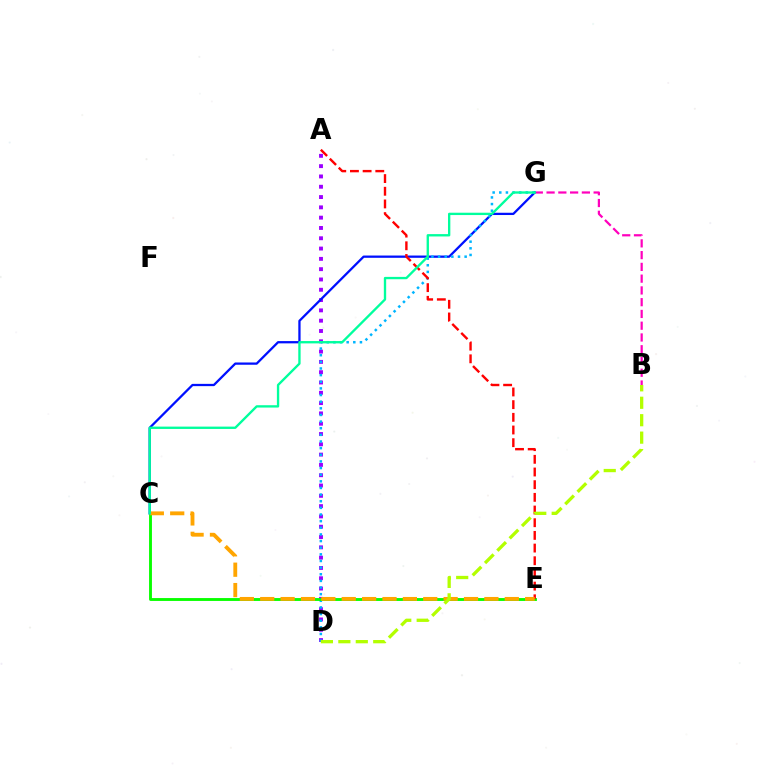{('B', 'G'): [{'color': '#ff00bd', 'line_style': 'dashed', 'thickness': 1.6}], ('A', 'D'): [{'color': '#9b00ff', 'line_style': 'dotted', 'thickness': 2.8}], ('C', 'G'): [{'color': '#0010ff', 'line_style': 'solid', 'thickness': 1.64}, {'color': '#00ff9d', 'line_style': 'solid', 'thickness': 1.69}], ('D', 'G'): [{'color': '#00b5ff', 'line_style': 'dotted', 'thickness': 1.8}], ('C', 'E'): [{'color': '#08ff00', 'line_style': 'solid', 'thickness': 2.07}, {'color': '#ffa500', 'line_style': 'dashed', 'thickness': 2.77}], ('A', 'E'): [{'color': '#ff0000', 'line_style': 'dashed', 'thickness': 1.72}], ('B', 'D'): [{'color': '#b3ff00', 'line_style': 'dashed', 'thickness': 2.37}]}